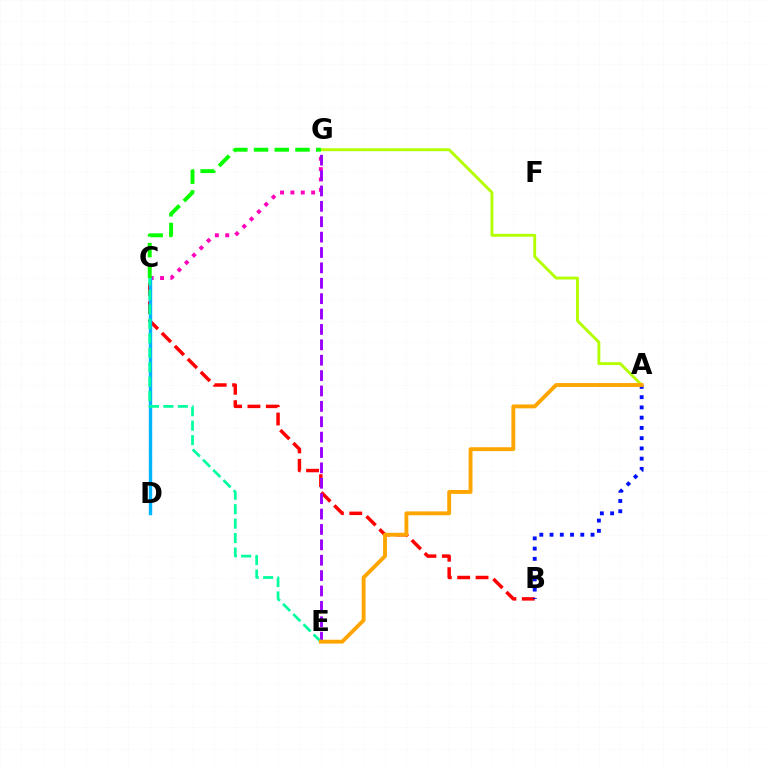{('B', 'C'): [{'color': '#ff0000', 'line_style': 'dashed', 'thickness': 2.5}], ('C', 'G'): [{'color': '#ff00bd', 'line_style': 'dotted', 'thickness': 2.82}, {'color': '#08ff00', 'line_style': 'dashed', 'thickness': 2.82}], ('C', 'D'): [{'color': '#00b5ff', 'line_style': 'solid', 'thickness': 2.45}], ('A', 'G'): [{'color': '#b3ff00', 'line_style': 'solid', 'thickness': 2.07}], ('A', 'B'): [{'color': '#0010ff', 'line_style': 'dotted', 'thickness': 2.78}], ('E', 'G'): [{'color': '#9b00ff', 'line_style': 'dashed', 'thickness': 2.09}], ('C', 'E'): [{'color': '#00ff9d', 'line_style': 'dashed', 'thickness': 1.96}], ('A', 'E'): [{'color': '#ffa500', 'line_style': 'solid', 'thickness': 2.78}]}